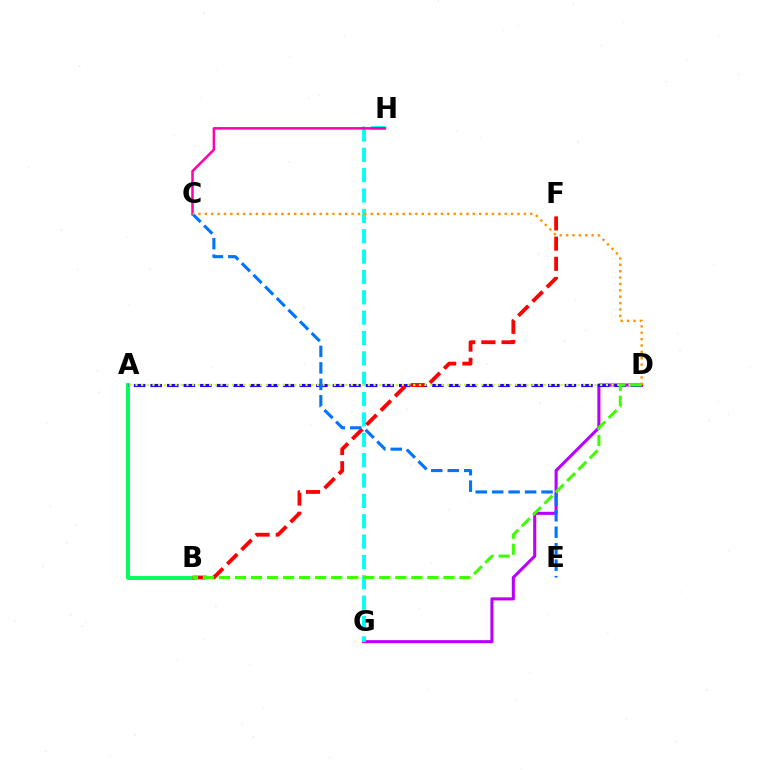{('A', 'B'): [{'color': '#00ff5c', 'line_style': 'solid', 'thickness': 2.8}], ('D', 'G'): [{'color': '#b900ff', 'line_style': 'solid', 'thickness': 2.22}], ('A', 'D'): [{'color': '#2500ff', 'line_style': 'dashed', 'thickness': 2.25}, {'color': '#d1ff00', 'line_style': 'dotted', 'thickness': 1.54}], ('G', 'H'): [{'color': '#00fff6', 'line_style': 'dashed', 'thickness': 2.77}], ('C', 'H'): [{'color': '#ff00ac', 'line_style': 'solid', 'thickness': 1.81}], ('B', 'F'): [{'color': '#ff0000', 'line_style': 'dashed', 'thickness': 2.74}], ('C', 'E'): [{'color': '#0074ff', 'line_style': 'dashed', 'thickness': 2.24}], ('B', 'D'): [{'color': '#3dff00', 'line_style': 'dashed', 'thickness': 2.18}], ('C', 'D'): [{'color': '#ff9400', 'line_style': 'dotted', 'thickness': 1.73}]}